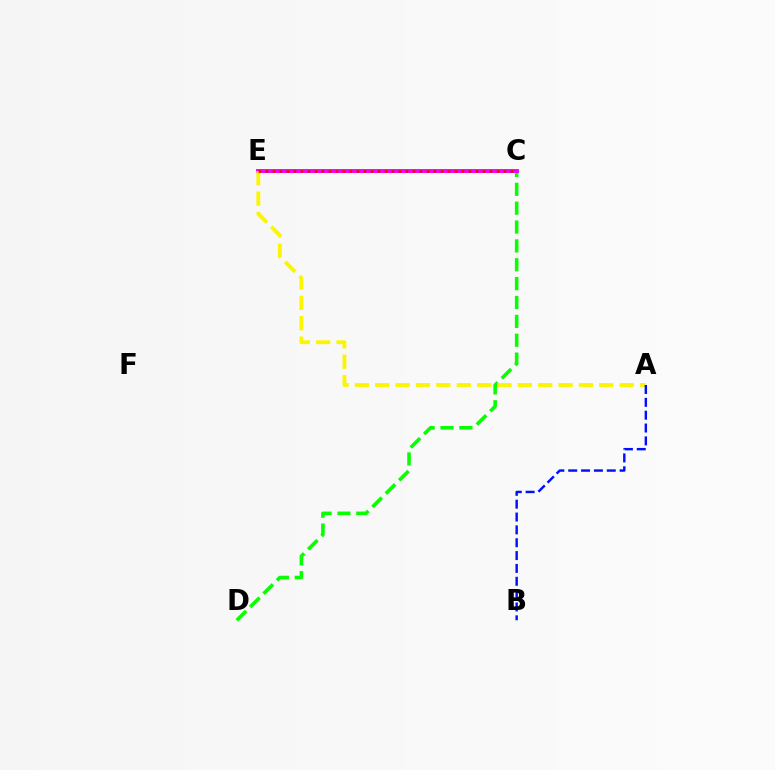{('C', 'D'): [{'color': '#08ff00', 'line_style': 'dashed', 'thickness': 2.56}], ('C', 'E'): [{'color': '#00fff6', 'line_style': 'solid', 'thickness': 2.06}, {'color': '#ee00ff', 'line_style': 'solid', 'thickness': 2.8}, {'color': '#ff0000', 'line_style': 'dotted', 'thickness': 1.9}], ('A', 'E'): [{'color': '#fcf500', 'line_style': 'dashed', 'thickness': 2.77}], ('A', 'B'): [{'color': '#0010ff', 'line_style': 'dashed', 'thickness': 1.75}]}